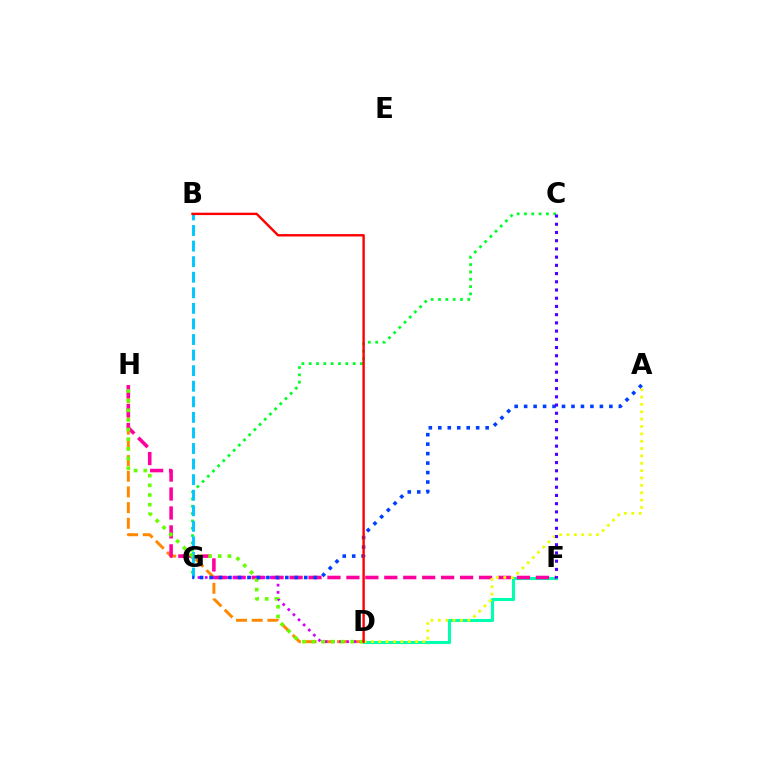{('C', 'G'): [{'color': '#00ff27', 'line_style': 'dotted', 'thickness': 1.99}], ('D', 'H'): [{'color': '#ff8800', 'line_style': 'dashed', 'thickness': 2.13}, {'color': '#66ff00', 'line_style': 'dotted', 'thickness': 2.62}], ('D', 'F'): [{'color': '#00ffaf', 'line_style': 'solid', 'thickness': 2.22}], ('B', 'G'): [{'color': '#00c7ff', 'line_style': 'dashed', 'thickness': 2.12}], ('F', 'H'): [{'color': '#ff00a0', 'line_style': 'dashed', 'thickness': 2.57}], ('D', 'G'): [{'color': '#d600ff', 'line_style': 'dotted', 'thickness': 1.96}], ('A', 'D'): [{'color': '#eeff00', 'line_style': 'dotted', 'thickness': 2.0}], ('A', 'G'): [{'color': '#003fff', 'line_style': 'dotted', 'thickness': 2.57}], ('B', 'D'): [{'color': '#ff0000', 'line_style': 'solid', 'thickness': 1.73}], ('C', 'F'): [{'color': '#4f00ff', 'line_style': 'dotted', 'thickness': 2.23}]}